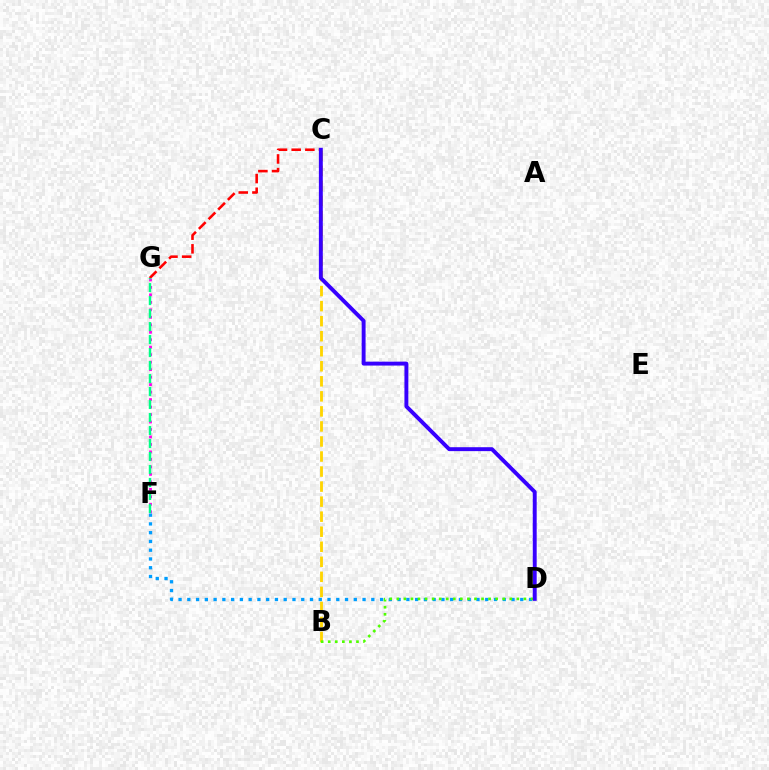{('B', 'C'): [{'color': '#ffd500', 'line_style': 'dashed', 'thickness': 2.04}], ('C', 'G'): [{'color': '#ff0000', 'line_style': 'dashed', 'thickness': 1.86}], ('F', 'G'): [{'color': '#ff00ed', 'line_style': 'dotted', 'thickness': 2.03}, {'color': '#00ff86', 'line_style': 'dashed', 'thickness': 1.77}], ('D', 'F'): [{'color': '#009eff', 'line_style': 'dotted', 'thickness': 2.38}], ('B', 'D'): [{'color': '#4fff00', 'line_style': 'dotted', 'thickness': 1.92}], ('C', 'D'): [{'color': '#3700ff', 'line_style': 'solid', 'thickness': 2.82}]}